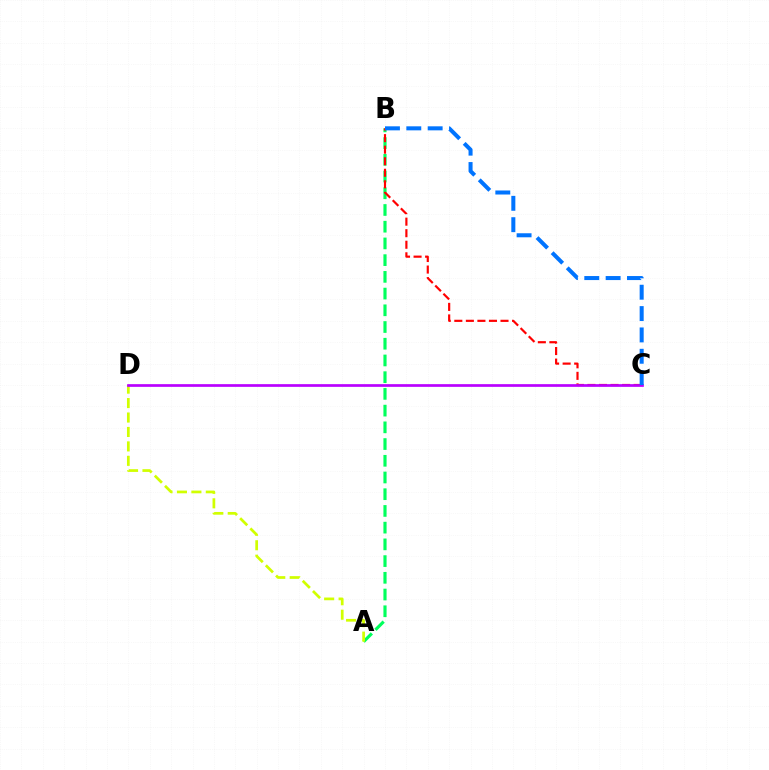{('A', 'B'): [{'color': '#00ff5c', 'line_style': 'dashed', 'thickness': 2.27}], ('B', 'C'): [{'color': '#ff0000', 'line_style': 'dashed', 'thickness': 1.57}, {'color': '#0074ff', 'line_style': 'dashed', 'thickness': 2.9}], ('A', 'D'): [{'color': '#d1ff00', 'line_style': 'dashed', 'thickness': 1.96}], ('C', 'D'): [{'color': '#b900ff', 'line_style': 'solid', 'thickness': 1.95}]}